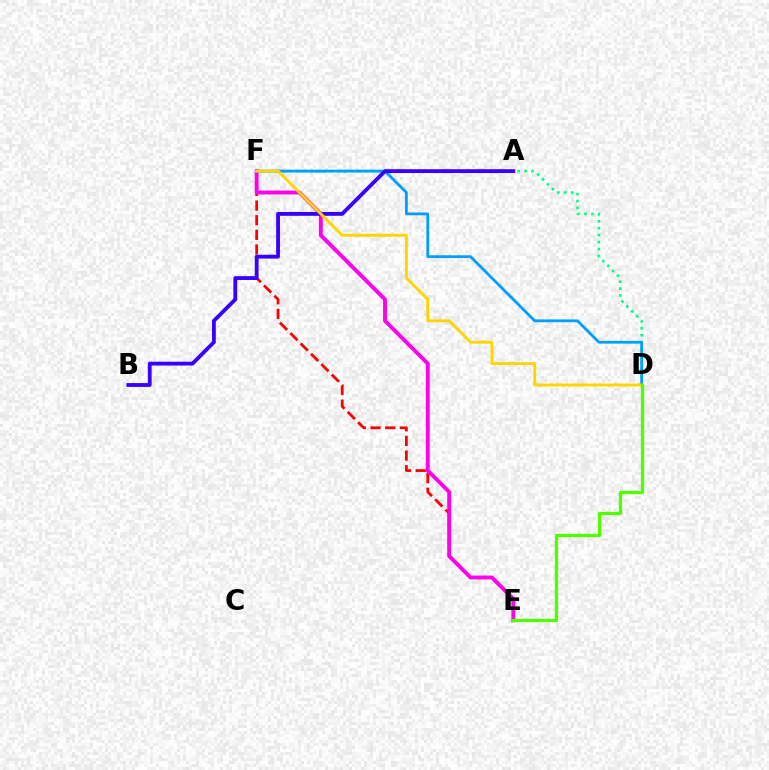{('D', 'F'): [{'color': '#00ff86', 'line_style': 'dotted', 'thickness': 1.88}, {'color': '#009eff', 'line_style': 'solid', 'thickness': 2.01}, {'color': '#ffd500', 'line_style': 'solid', 'thickness': 2.1}], ('E', 'F'): [{'color': '#ff0000', 'line_style': 'dashed', 'thickness': 1.99}, {'color': '#ff00ed', 'line_style': 'solid', 'thickness': 2.8}], ('A', 'B'): [{'color': '#3700ff', 'line_style': 'solid', 'thickness': 2.75}], ('D', 'E'): [{'color': '#4fff00', 'line_style': 'solid', 'thickness': 2.36}]}